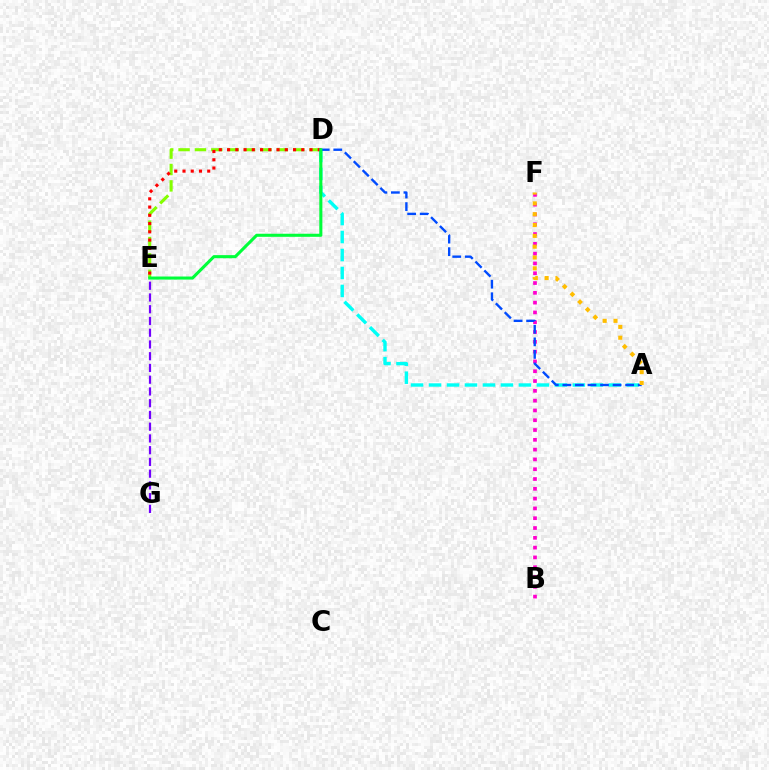{('A', 'D'): [{'color': '#00fff6', 'line_style': 'dashed', 'thickness': 2.44}, {'color': '#004bff', 'line_style': 'dashed', 'thickness': 1.71}], ('B', 'F'): [{'color': '#ff00cf', 'line_style': 'dotted', 'thickness': 2.66}], ('D', 'E'): [{'color': '#84ff00', 'line_style': 'dashed', 'thickness': 2.23}, {'color': '#ff0000', 'line_style': 'dotted', 'thickness': 2.24}, {'color': '#00ff39', 'line_style': 'solid', 'thickness': 2.21}], ('E', 'G'): [{'color': '#7200ff', 'line_style': 'dashed', 'thickness': 1.6}], ('A', 'F'): [{'color': '#ffbd00', 'line_style': 'dotted', 'thickness': 2.94}]}